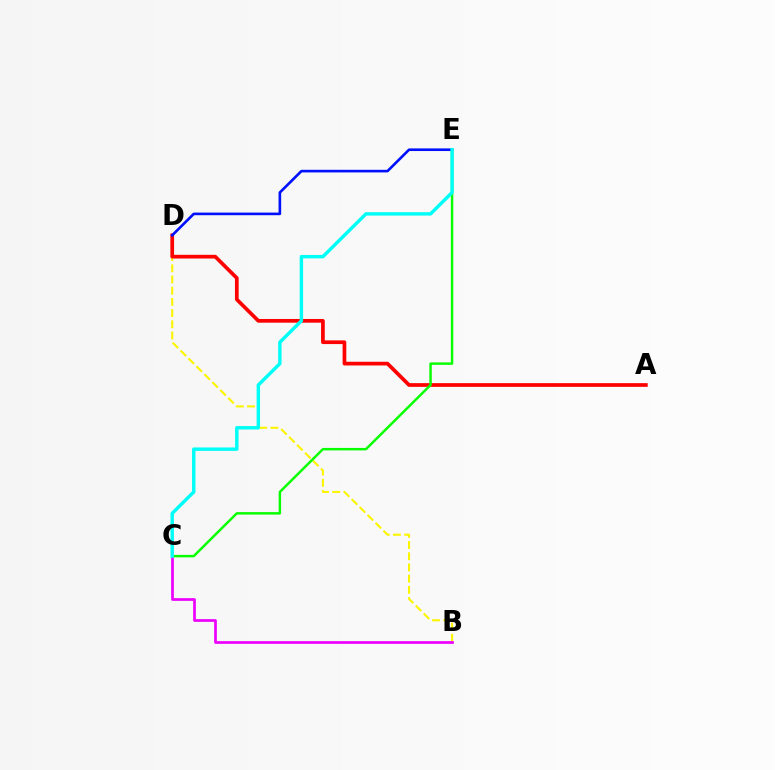{('B', 'D'): [{'color': '#fcf500', 'line_style': 'dashed', 'thickness': 1.52}], ('A', 'D'): [{'color': '#ff0000', 'line_style': 'solid', 'thickness': 2.67}], ('C', 'E'): [{'color': '#08ff00', 'line_style': 'solid', 'thickness': 1.77}, {'color': '#00fff6', 'line_style': 'solid', 'thickness': 2.46}], ('D', 'E'): [{'color': '#0010ff', 'line_style': 'solid', 'thickness': 1.89}], ('B', 'C'): [{'color': '#ee00ff', 'line_style': 'solid', 'thickness': 1.95}]}